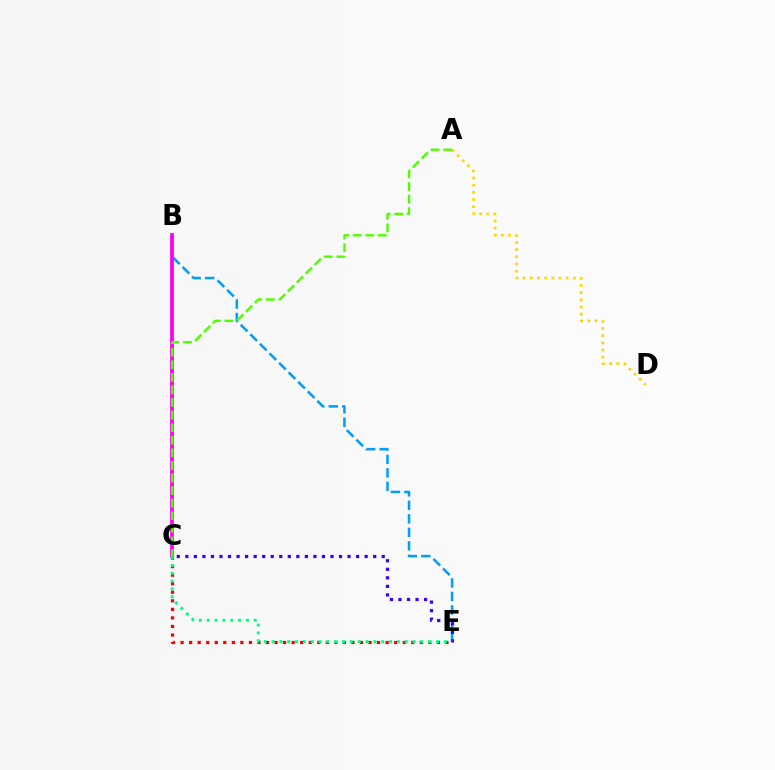{('B', 'E'): [{'color': '#009eff', 'line_style': 'dashed', 'thickness': 1.83}], ('C', 'E'): [{'color': '#ff0000', 'line_style': 'dotted', 'thickness': 2.32}, {'color': '#3700ff', 'line_style': 'dotted', 'thickness': 2.32}, {'color': '#00ff86', 'line_style': 'dotted', 'thickness': 2.13}], ('B', 'C'): [{'color': '#ff00ed', 'line_style': 'solid', 'thickness': 2.68}], ('A', 'D'): [{'color': '#ffd500', 'line_style': 'dotted', 'thickness': 1.95}], ('A', 'C'): [{'color': '#4fff00', 'line_style': 'dashed', 'thickness': 1.71}]}